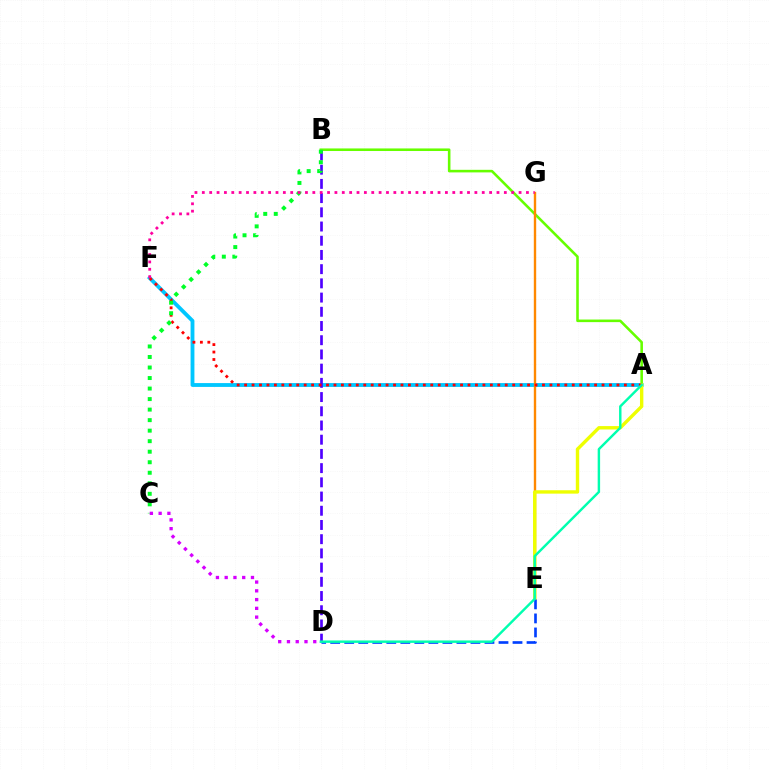{('A', 'F'): [{'color': '#00c7ff', 'line_style': 'solid', 'thickness': 2.76}, {'color': '#ff0000', 'line_style': 'dotted', 'thickness': 2.02}], ('A', 'B'): [{'color': '#66ff00', 'line_style': 'solid', 'thickness': 1.86}], ('B', 'D'): [{'color': '#4f00ff', 'line_style': 'dashed', 'thickness': 1.93}], ('E', 'G'): [{'color': '#ff8800', 'line_style': 'solid', 'thickness': 1.72}], ('A', 'E'): [{'color': '#eeff00', 'line_style': 'solid', 'thickness': 2.44}], ('D', 'E'): [{'color': '#003fff', 'line_style': 'dashed', 'thickness': 1.91}], ('A', 'D'): [{'color': '#00ffaf', 'line_style': 'solid', 'thickness': 1.75}], ('B', 'C'): [{'color': '#00ff27', 'line_style': 'dotted', 'thickness': 2.86}], ('F', 'G'): [{'color': '#ff00a0', 'line_style': 'dotted', 'thickness': 2.0}], ('C', 'D'): [{'color': '#d600ff', 'line_style': 'dotted', 'thickness': 2.38}]}